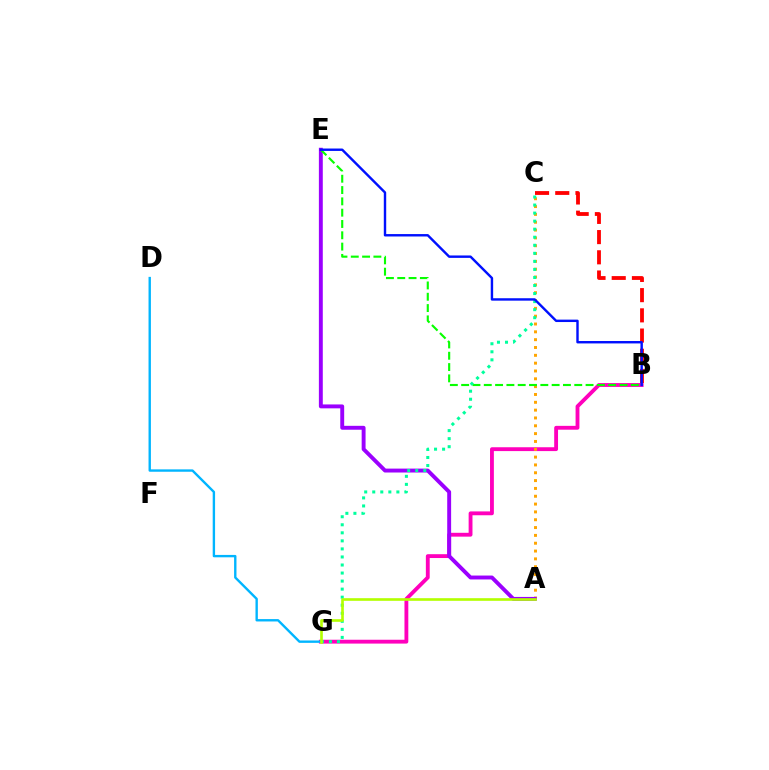{('B', 'G'): [{'color': '#ff00bd', 'line_style': 'solid', 'thickness': 2.77}], ('D', 'G'): [{'color': '#00b5ff', 'line_style': 'solid', 'thickness': 1.71}], ('A', 'C'): [{'color': '#ffa500', 'line_style': 'dotted', 'thickness': 2.13}], ('A', 'E'): [{'color': '#9b00ff', 'line_style': 'solid', 'thickness': 2.81}], ('B', 'E'): [{'color': '#08ff00', 'line_style': 'dashed', 'thickness': 1.54}, {'color': '#0010ff', 'line_style': 'solid', 'thickness': 1.74}], ('C', 'G'): [{'color': '#00ff9d', 'line_style': 'dotted', 'thickness': 2.19}], ('A', 'G'): [{'color': '#b3ff00', 'line_style': 'solid', 'thickness': 1.9}], ('B', 'C'): [{'color': '#ff0000', 'line_style': 'dashed', 'thickness': 2.75}]}